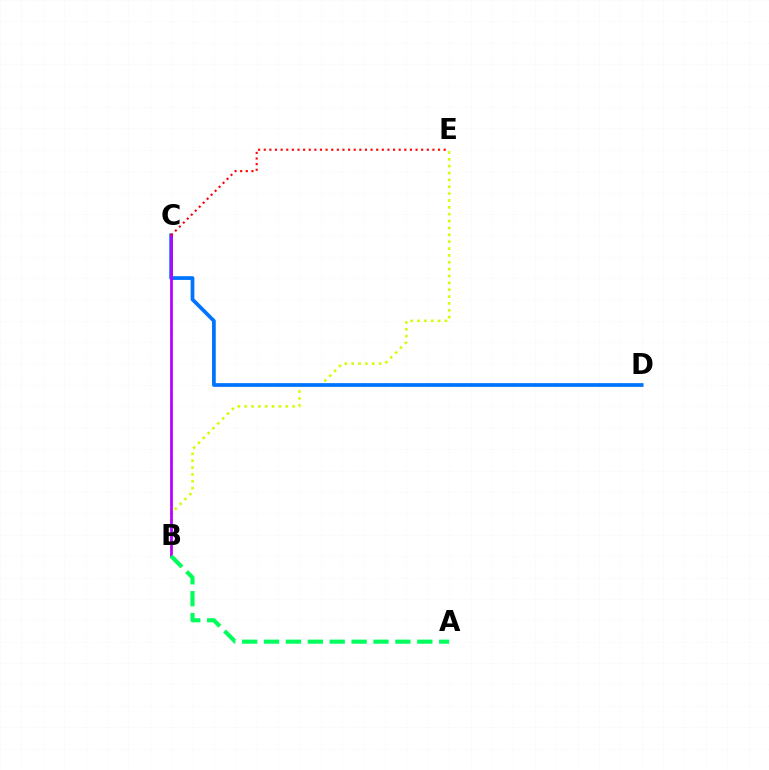{('B', 'E'): [{'color': '#d1ff00', 'line_style': 'dotted', 'thickness': 1.87}], ('C', 'D'): [{'color': '#0074ff', 'line_style': 'solid', 'thickness': 2.69}], ('B', 'C'): [{'color': '#b900ff', 'line_style': 'solid', 'thickness': 1.97}], ('A', 'B'): [{'color': '#00ff5c', 'line_style': 'dashed', 'thickness': 2.97}], ('C', 'E'): [{'color': '#ff0000', 'line_style': 'dotted', 'thickness': 1.53}]}